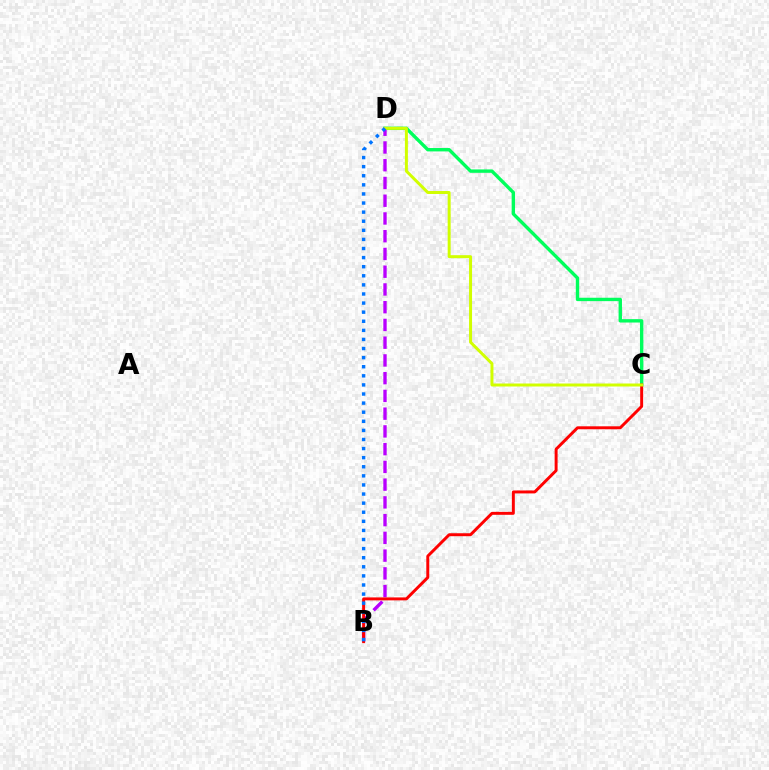{('C', 'D'): [{'color': '#00ff5c', 'line_style': 'solid', 'thickness': 2.44}, {'color': '#d1ff00', 'line_style': 'solid', 'thickness': 2.15}], ('B', 'D'): [{'color': '#b900ff', 'line_style': 'dashed', 'thickness': 2.41}, {'color': '#0074ff', 'line_style': 'dotted', 'thickness': 2.47}], ('B', 'C'): [{'color': '#ff0000', 'line_style': 'solid', 'thickness': 2.12}]}